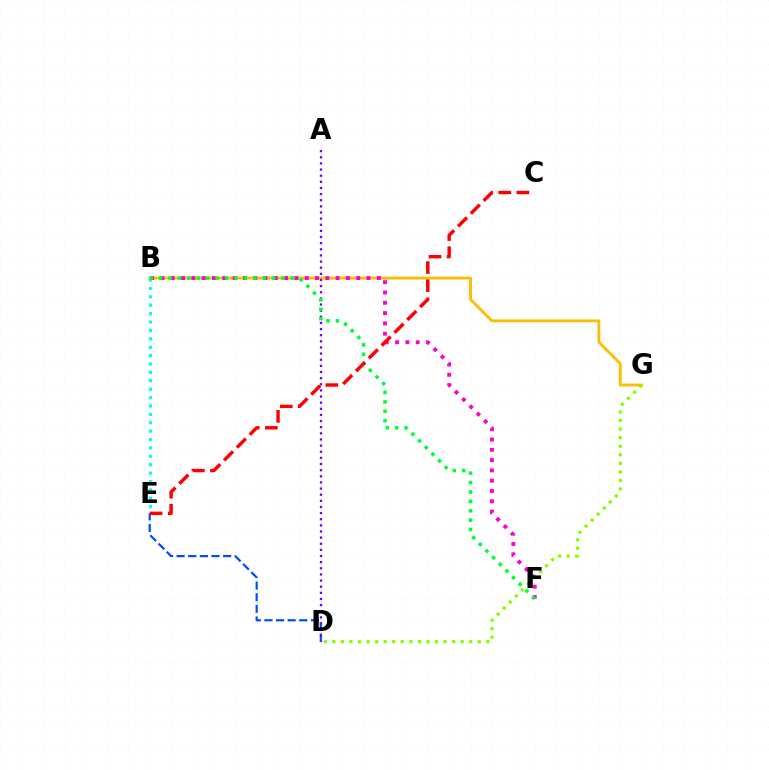{('B', 'G'): [{'color': '#ffbd00', 'line_style': 'solid', 'thickness': 2.06}], ('D', 'E'): [{'color': '#004bff', 'line_style': 'dashed', 'thickness': 1.58}], ('B', 'E'): [{'color': '#00fff6', 'line_style': 'dotted', 'thickness': 2.28}], ('B', 'F'): [{'color': '#ff00cf', 'line_style': 'dotted', 'thickness': 2.8}, {'color': '#00ff39', 'line_style': 'dotted', 'thickness': 2.56}], ('A', 'D'): [{'color': '#7200ff', 'line_style': 'dotted', 'thickness': 1.67}], ('D', 'G'): [{'color': '#84ff00', 'line_style': 'dotted', 'thickness': 2.32}], ('C', 'E'): [{'color': '#ff0000', 'line_style': 'dashed', 'thickness': 2.46}]}